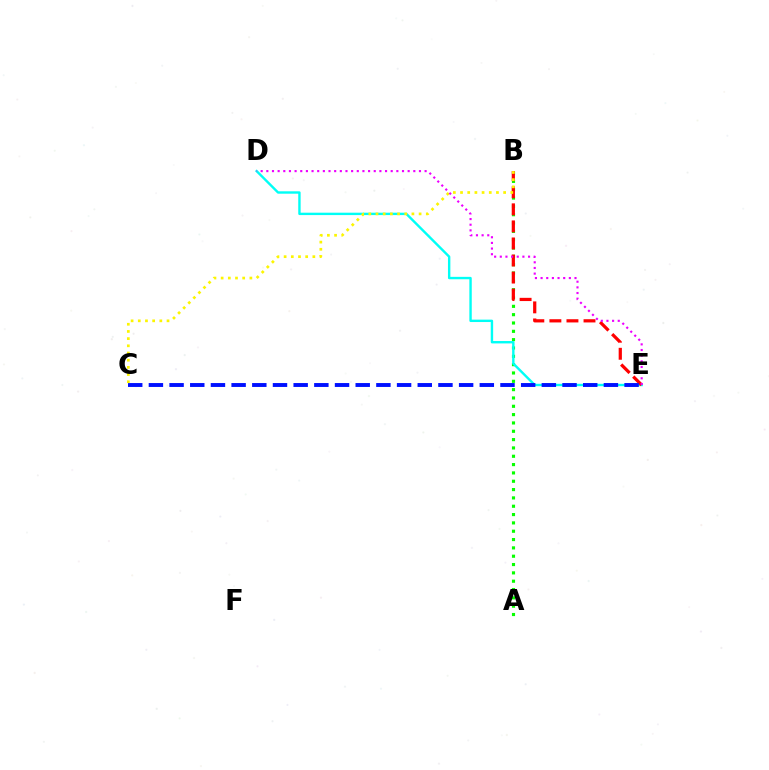{('A', 'B'): [{'color': '#08ff00', 'line_style': 'dotted', 'thickness': 2.26}], ('D', 'E'): [{'color': '#00fff6', 'line_style': 'solid', 'thickness': 1.73}, {'color': '#ee00ff', 'line_style': 'dotted', 'thickness': 1.54}], ('B', 'E'): [{'color': '#ff0000', 'line_style': 'dashed', 'thickness': 2.32}], ('C', 'E'): [{'color': '#0010ff', 'line_style': 'dashed', 'thickness': 2.81}], ('B', 'C'): [{'color': '#fcf500', 'line_style': 'dotted', 'thickness': 1.95}]}